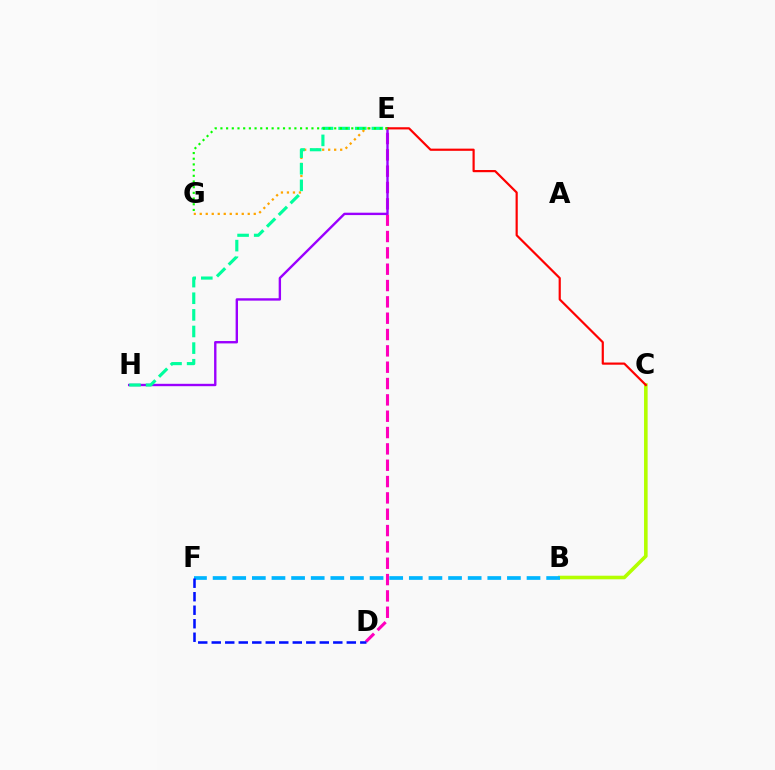{('E', 'G'): [{'color': '#ffa500', 'line_style': 'dotted', 'thickness': 1.63}, {'color': '#08ff00', 'line_style': 'dotted', 'thickness': 1.55}], ('B', 'C'): [{'color': '#b3ff00', 'line_style': 'solid', 'thickness': 2.59}], ('D', 'E'): [{'color': '#ff00bd', 'line_style': 'dashed', 'thickness': 2.22}], ('E', 'H'): [{'color': '#9b00ff', 'line_style': 'solid', 'thickness': 1.71}, {'color': '#00ff9d', 'line_style': 'dashed', 'thickness': 2.26}], ('C', 'E'): [{'color': '#ff0000', 'line_style': 'solid', 'thickness': 1.58}], ('B', 'F'): [{'color': '#00b5ff', 'line_style': 'dashed', 'thickness': 2.67}], ('D', 'F'): [{'color': '#0010ff', 'line_style': 'dashed', 'thickness': 1.83}]}